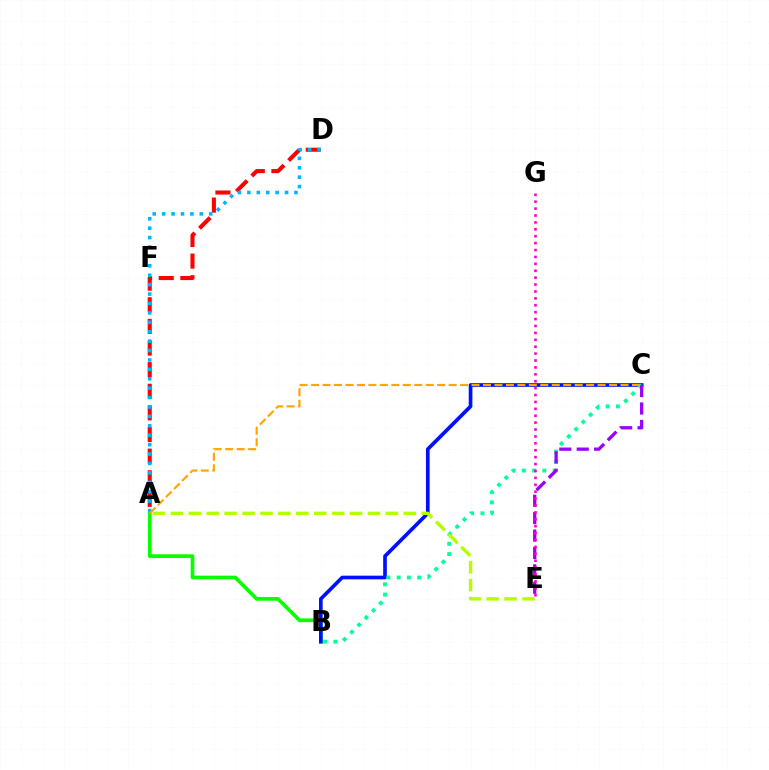{('A', 'B'): [{'color': '#08ff00', 'line_style': 'solid', 'thickness': 2.66}], ('B', 'C'): [{'color': '#0010ff', 'line_style': 'solid', 'thickness': 2.64}, {'color': '#00ff9d', 'line_style': 'dotted', 'thickness': 2.78}], ('A', 'E'): [{'color': '#b3ff00', 'line_style': 'dashed', 'thickness': 2.43}], ('A', 'D'): [{'color': '#ff0000', 'line_style': 'dashed', 'thickness': 2.94}, {'color': '#00b5ff', 'line_style': 'dotted', 'thickness': 2.56}], ('C', 'E'): [{'color': '#9b00ff', 'line_style': 'dashed', 'thickness': 2.37}], ('E', 'G'): [{'color': '#ff00bd', 'line_style': 'dotted', 'thickness': 1.88}], ('A', 'C'): [{'color': '#ffa500', 'line_style': 'dashed', 'thickness': 1.56}]}